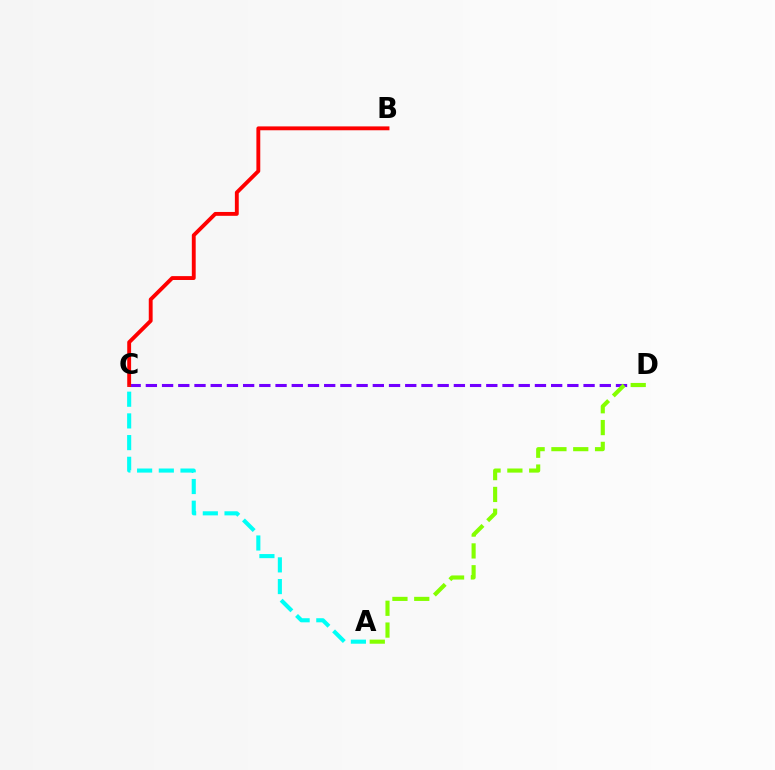{('C', 'D'): [{'color': '#7200ff', 'line_style': 'dashed', 'thickness': 2.2}], ('B', 'C'): [{'color': '#ff0000', 'line_style': 'solid', 'thickness': 2.78}], ('A', 'D'): [{'color': '#84ff00', 'line_style': 'dashed', 'thickness': 2.96}], ('A', 'C'): [{'color': '#00fff6', 'line_style': 'dashed', 'thickness': 2.95}]}